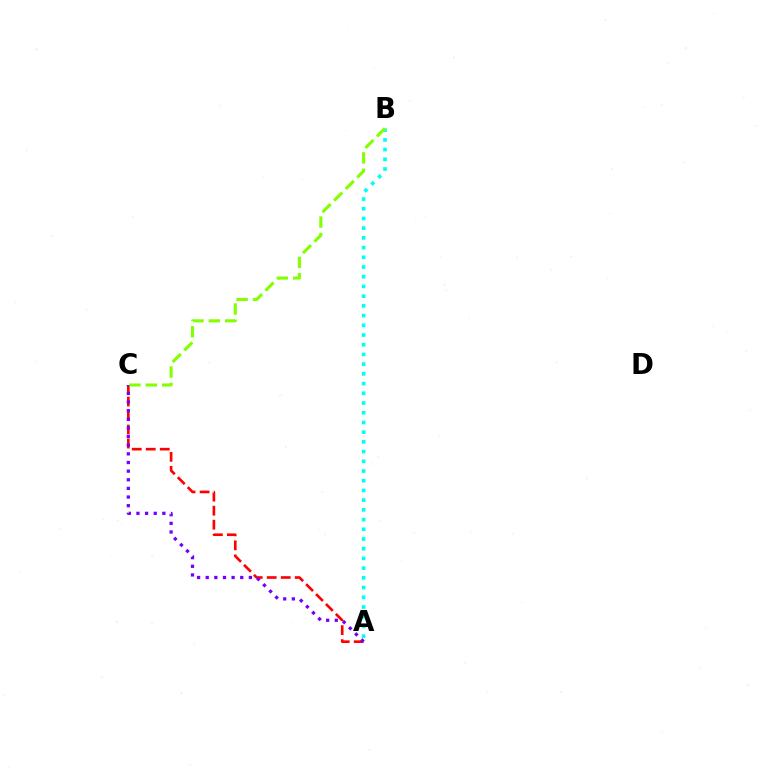{('A', 'C'): [{'color': '#ff0000', 'line_style': 'dashed', 'thickness': 1.9}, {'color': '#7200ff', 'line_style': 'dotted', 'thickness': 2.35}], ('A', 'B'): [{'color': '#00fff6', 'line_style': 'dotted', 'thickness': 2.64}], ('B', 'C'): [{'color': '#84ff00', 'line_style': 'dashed', 'thickness': 2.22}]}